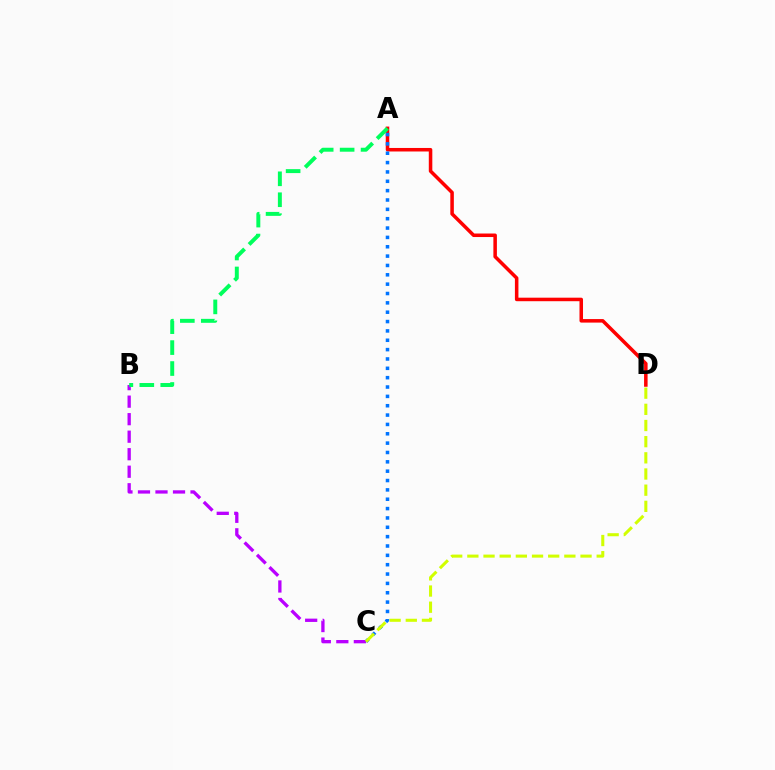{('A', 'D'): [{'color': '#ff0000', 'line_style': 'solid', 'thickness': 2.54}], ('B', 'C'): [{'color': '#b900ff', 'line_style': 'dashed', 'thickness': 2.38}], ('A', 'C'): [{'color': '#0074ff', 'line_style': 'dotted', 'thickness': 2.54}], ('A', 'B'): [{'color': '#00ff5c', 'line_style': 'dashed', 'thickness': 2.84}], ('C', 'D'): [{'color': '#d1ff00', 'line_style': 'dashed', 'thickness': 2.2}]}